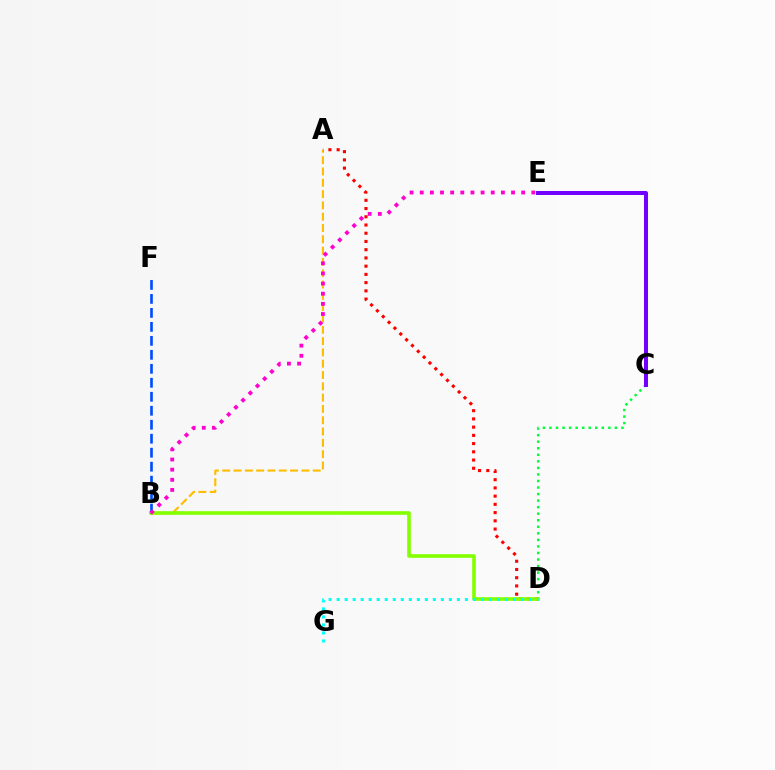{('B', 'F'): [{'color': '#004bff', 'line_style': 'dashed', 'thickness': 1.9}], ('C', 'D'): [{'color': '#00ff39', 'line_style': 'dotted', 'thickness': 1.78}], ('A', 'B'): [{'color': '#ffbd00', 'line_style': 'dashed', 'thickness': 1.54}], ('A', 'D'): [{'color': '#ff0000', 'line_style': 'dotted', 'thickness': 2.24}], ('B', 'D'): [{'color': '#84ff00', 'line_style': 'solid', 'thickness': 2.61}], ('C', 'E'): [{'color': '#7200ff', 'line_style': 'solid', 'thickness': 2.87}], ('D', 'G'): [{'color': '#00fff6', 'line_style': 'dotted', 'thickness': 2.18}], ('B', 'E'): [{'color': '#ff00cf', 'line_style': 'dotted', 'thickness': 2.76}]}